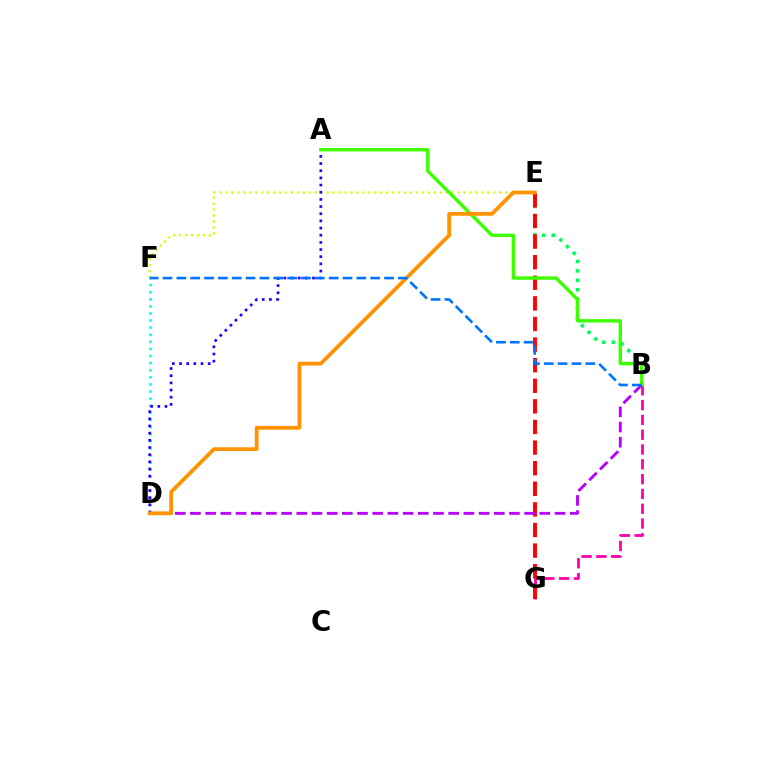{('E', 'F'): [{'color': '#d1ff00', 'line_style': 'dotted', 'thickness': 1.62}], ('B', 'E'): [{'color': '#00ff5c', 'line_style': 'dotted', 'thickness': 2.57}], ('B', 'G'): [{'color': '#ff00ac', 'line_style': 'dashed', 'thickness': 2.01}], ('D', 'F'): [{'color': '#00fff6', 'line_style': 'dotted', 'thickness': 1.93}], ('A', 'D'): [{'color': '#2500ff', 'line_style': 'dotted', 'thickness': 1.95}], ('E', 'G'): [{'color': '#ff0000', 'line_style': 'dashed', 'thickness': 2.8}], ('A', 'B'): [{'color': '#3dff00', 'line_style': 'solid', 'thickness': 2.44}], ('B', 'D'): [{'color': '#b900ff', 'line_style': 'dashed', 'thickness': 2.06}], ('D', 'E'): [{'color': '#ff9400', 'line_style': 'solid', 'thickness': 2.72}], ('B', 'F'): [{'color': '#0074ff', 'line_style': 'dashed', 'thickness': 1.88}]}